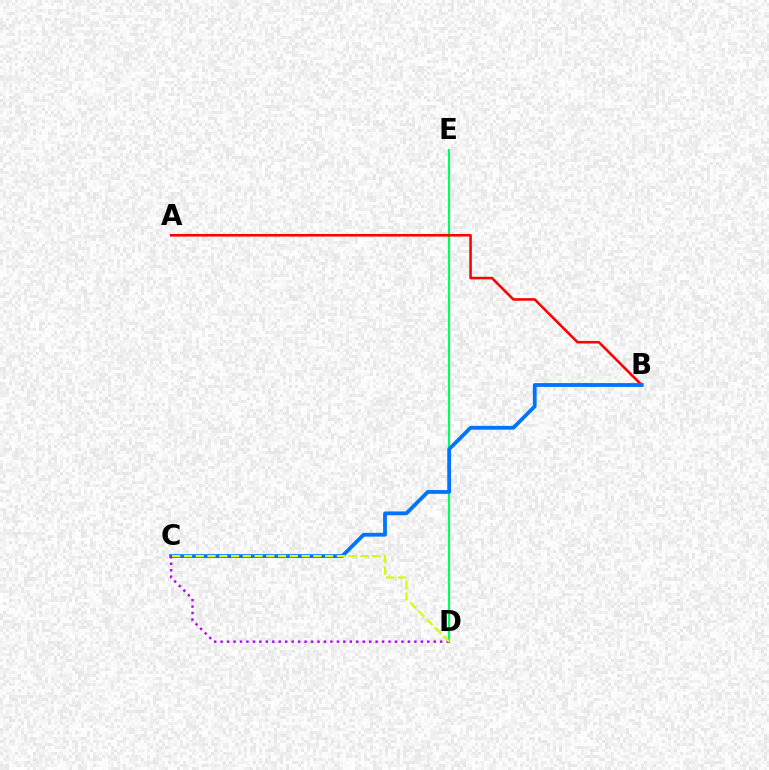{('D', 'E'): [{'color': '#00ff5c', 'line_style': 'solid', 'thickness': 1.57}], ('A', 'B'): [{'color': '#ff0000', 'line_style': 'solid', 'thickness': 1.85}], ('B', 'C'): [{'color': '#0074ff', 'line_style': 'solid', 'thickness': 2.74}], ('C', 'D'): [{'color': '#b900ff', 'line_style': 'dotted', 'thickness': 1.75}, {'color': '#d1ff00', 'line_style': 'dashed', 'thickness': 1.6}]}